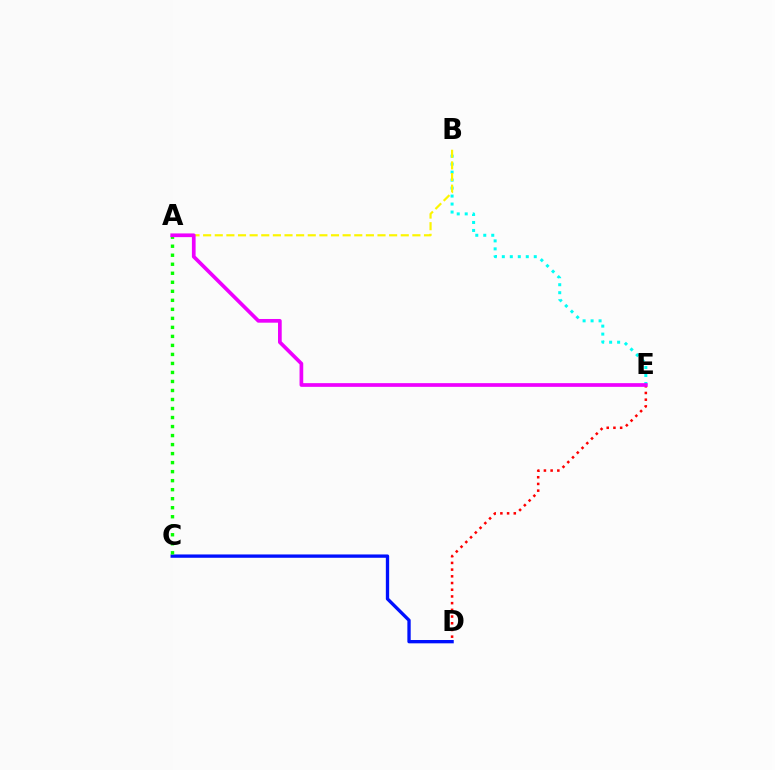{('B', 'E'): [{'color': '#00fff6', 'line_style': 'dotted', 'thickness': 2.17}], ('C', 'D'): [{'color': '#0010ff', 'line_style': 'solid', 'thickness': 2.39}], ('D', 'E'): [{'color': '#ff0000', 'line_style': 'dotted', 'thickness': 1.82}], ('A', 'C'): [{'color': '#08ff00', 'line_style': 'dotted', 'thickness': 2.45}], ('A', 'B'): [{'color': '#fcf500', 'line_style': 'dashed', 'thickness': 1.58}], ('A', 'E'): [{'color': '#ee00ff', 'line_style': 'solid', 'thickness': 2.66}]}